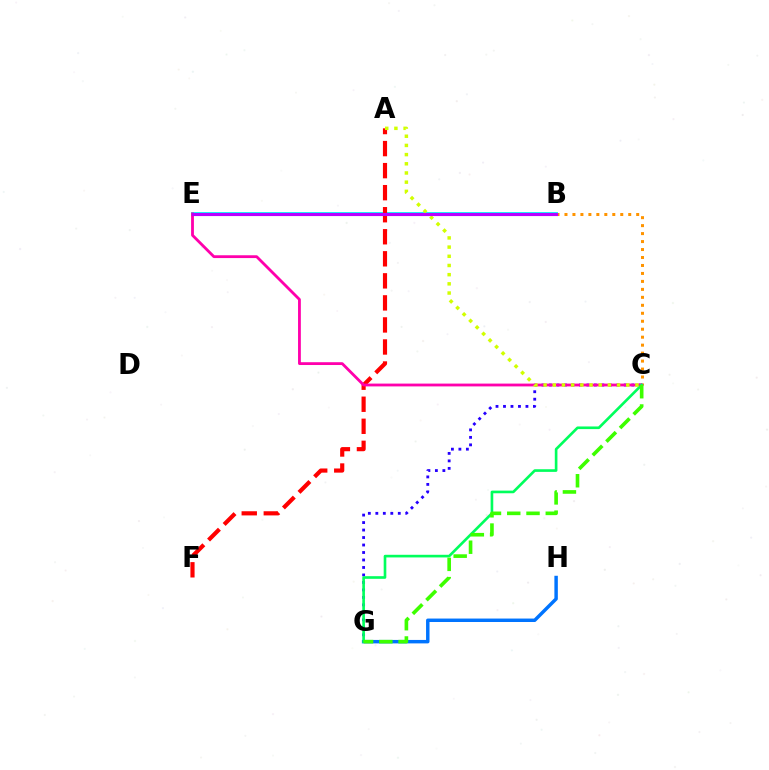{('B', 'E'): [{'color': '#00fff6', 'line_style': 'solid', 'thickness': 2.77}, {'color': '#b900ff', 'line_style': 'solid', 'thickness': 2.26}], ('G', 'H'): [{'color': '#0074ff', 'line_style': 'solid', 'thickness': 2.48}], ('C', 'G'): [{'color': '#2500ff', 'line_style': 'dotted', 'thickness': 2.03}, {'color': '#00ff5c', 'line_style': 'solid', 'thickness': 1.9}, {'color': '#3dff00', 'line_style': 'dashed', 'thickness': 2.62}], ('B', 'C'): [{'color': '#ff9400', 'line_style': 'dotted', 'thickness': 2.17}], ('A', 'F'): [{'color': '#ff0000', 'line_style': 'dashed', 'thickness': 2.99}], ('C', 'E'): [{'color': '#ff00ac', 'line_style': 'solid', 'thickness': 2.02}], ('A', 'C'): [{'color': '#d1ff00', 'line_style': 'dotted', 'thickness': 2.5}]}